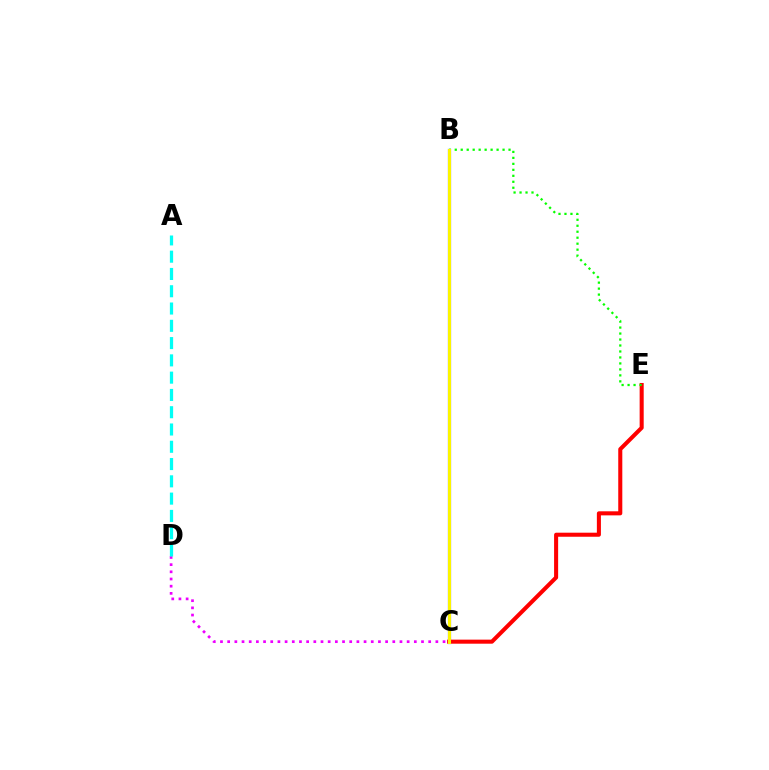{('B', 'C'): [{'color': '#0010ff', 'line_style': 'solid', 'thickness': 2.26}, {'color': '#fcf500', 'line_style': 'solid', 'thickness': 2.21}], ('C', 'E'): [{'color': '#ff0000', 'line_style': 'solid', 'thickness': 2.92}], ('C', 'D'): [{'color': '#ee00ff', 'line_style': 'dotted', 'thickness': 1.95}], ('B', 'E'): [{'color': '#08ff00', 'line_style': 'dotted', 'thickness': 1.62}], ('A', 'D'): [{'color': '#00fff6', 'line_style': 'dashed', 'thickness': 2.35}]}